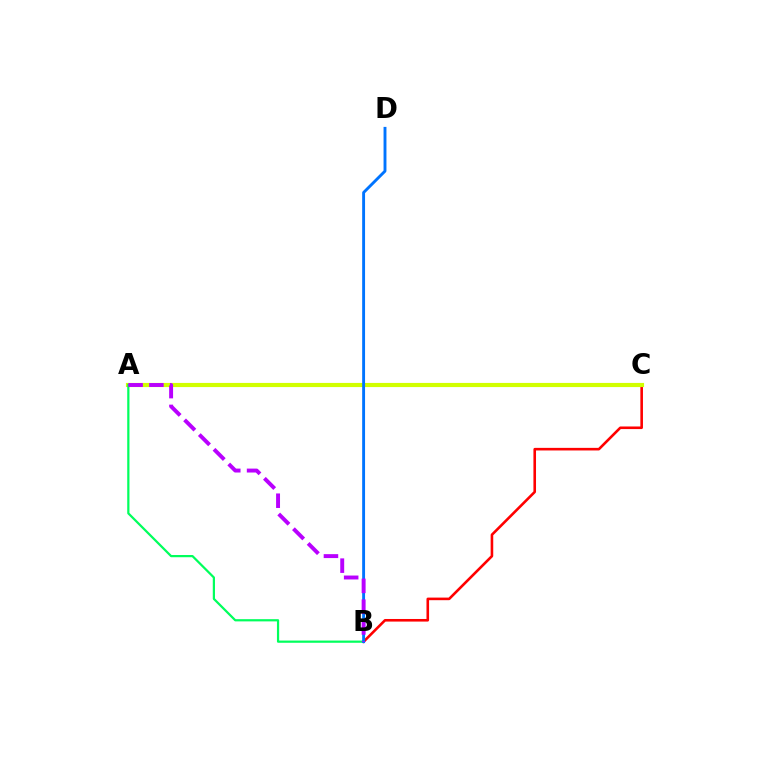{('B', 'C'): [{'color': '#ff0000', 'line_style': 'solid', 'thickness': 1.87}], ('A', 'C'): [{'color': '#d1ff00', 'line_style': 'solid', 'thickness': 2.99}], ('A', 'B'): [{'color': '#00ff5c', 'line_style': 'solid', 'thickness': 1.6}, {'color': '#b900ff', 'line_style': 'dashed', 'thickness': 2.83}], ('B', 'D'): [{'color': '#0074ff', 'line_style': 'solid', 'thickness': 2.08}]}